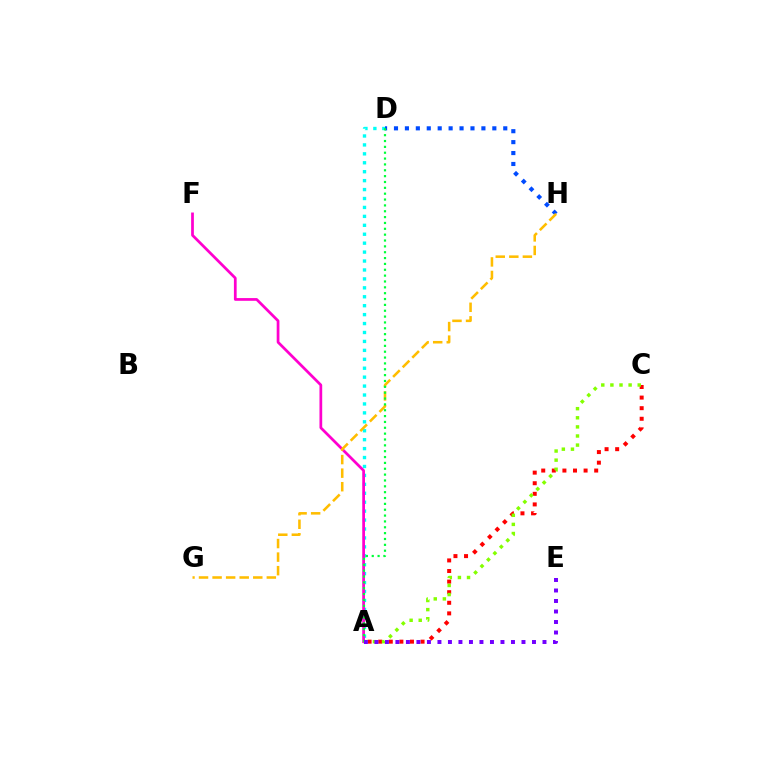{('A', 'D'): [{'color': '#00fff6', 'line_style': 'dotted', 'thickness': 2.43}, {'color': '#00ff39', 'line_style': 'dotted', 'thickness': 1.59}], ('A', 'C'): [{'color': '#ff0000', 'line_style': 'dotted', 'thickness': 2.88}, {'color': '#84ff00', 'line_style': 'dotted', 'thickness': 2.47}], ('A', 'F'): [{'color': '#ff00cf', 'line_style': 'solid', 'thickness': 1.97}], ('D', 'H'): [{'color': '#004bff', 'line_style': 'dotted', 'thickness': 2.97}], ('G', 'H'): [{'color': '#ffbd00', 'line_style': 'dashed', 'thickness': 1.84}], ('A', 'E'): [{'color': '#7200ff', 'line_style': 'dotted', 'thickness': 2.85}]}